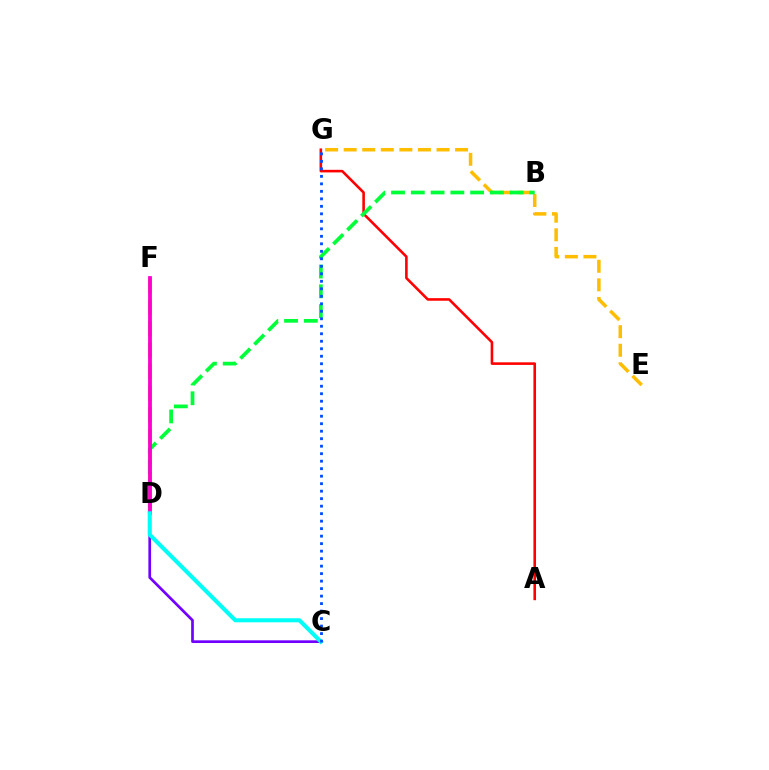{('E', 'G'): [{'color': '#ffbd00', 'line_style': 'dashed', 'thickness': 2.52}], ('C', 'D'): [{'color': '#7200ff', 'line_style': 'solid', 'thickness': 1.94}, {'color': '#00fff6', 'line_style': 'solid', 'thickness': 2.92}], ('A', 'G'): [{'color': '#ff0000', 'line_style': 'solid', 'thickness': 1.87}], ('D', 'F'): [{'color': '#84ff00', 'line_style': 'dashed', 'thickness': 2.93}, {'color': '#ff00cf', 'line_style': 'solid', 'thickness': 2.73}], ('B', 'D'): [{'color': '#00ff39', 'line_style': 'dashed', 'thickness': 2.69}], ('C', 'G'): [{'color': '#004bff', 'line_style': 'dotted', 'thickness': 2.04}]}